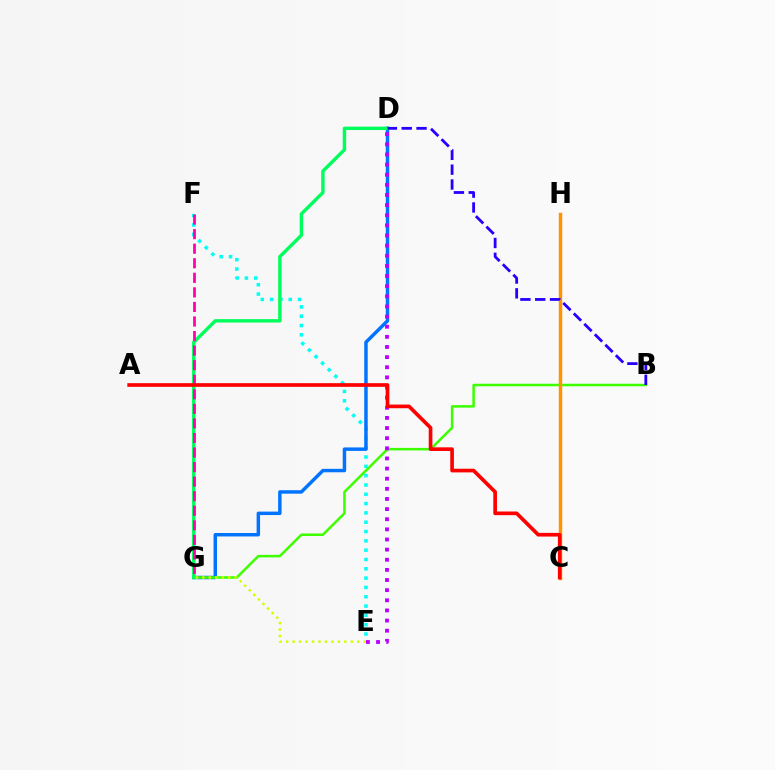{('E', 'F'): [{'color': '#00fff6', 'line_style': 'dotted', 'thickness': 2.53}], ('D', 'G'): [{'color': '#0074ff', 'line_style': 'solid', 'thickness': 2.49}, {'color': '#00ff5c', 'line_style': 'solid', 'thickness': 2.45}], ('B', 'G'): [{'color': '#3dff00', 'line_style': 'solid', 'thickness': 1.81}], ('E', 'G'): [{'color': '#d1ff00', 'line_style': 'dotted', 'thickness': 1.76}], ('F', 'G'): [{'color': '#ff00ac', 'line_style': 'dashed', 'thickness': 1.98}], ('D', 'E'): [{'color': '#b900ff', 'line_style': 'dotted', 'thickness': 2.75}], ('C', 'H'): [{'color': '#ff9400', 'line_style': 'solid', 'thickness': 2.48}], ('A', 'C'): [{'color': '#ff0000', 'line_style': 'solid', 'thickness': 2.64}], ('B', 'D'): [{'color': '#2500ff', 'line_style': 'dashed', 'thickness': 2.01}]}